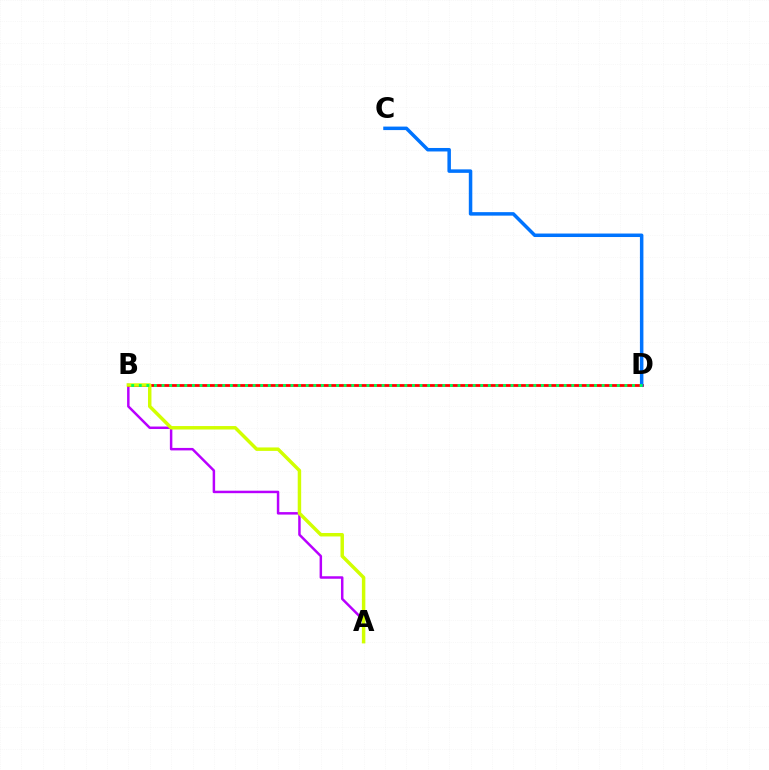{('A', 'B'): [{'color': '#b900ff', 'line_style': 'solid', 'thickness': 1.79}, {'color': '#d1ff00', 'line_style': 'solid', 'thickness': 2.49}], ('B', 'D'): [{'color': '#ff0000', 'line_style': 'solid', 'thickness': 2.01}, {'color': '#00ff5c', 'line_style': 'dotted', 'thickness': 2.06}], ('C', 'D'): [{'color': '#0074ff', 'line_style': 'solid', 'thickness': 2.52}]}